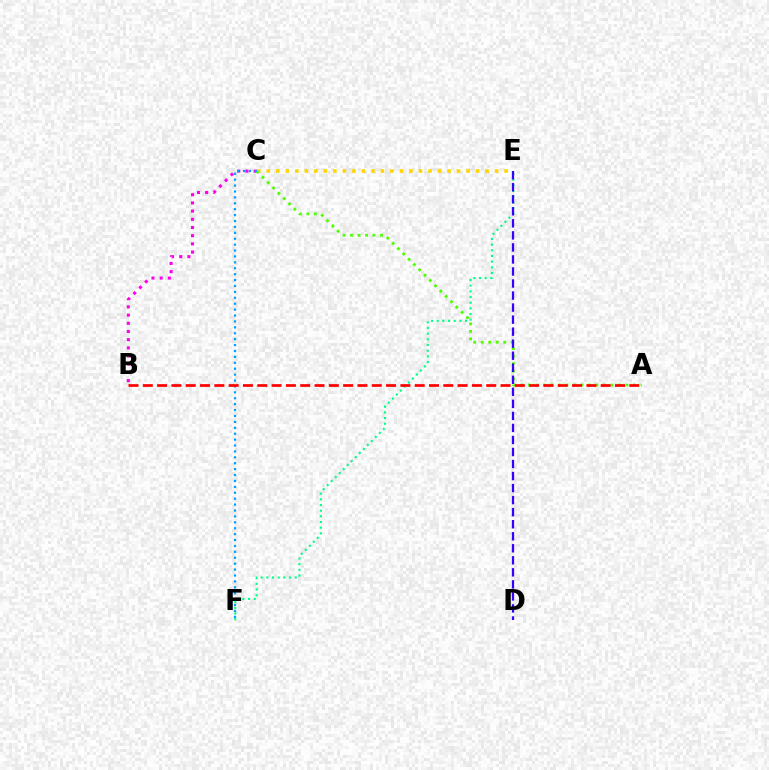{('C', 'E'): [{'color': '#ffd500', 'line_style': 'dotted', 'thickness': 2.58}], ('B', 'C'): [{'color': '#ff00ed', 'line_style': 'dotted', 'thickness': 2.23}], ('A', 'C'): [{'color': '#4fff00', 'line_style': 'dotted', 'thickness': 2.04}], ('E', 'F'): [{'color': '#00ff86', 'line_style': 'dotted', 'thickness': 1.54}], ('D', 'E'): [{'color': '#3700ff', 'line_style': 'dashed', 'thickness': 1.63}], ('C', 'F'): [{'color': '#009eff', 'line_style': 'dotted', 'thickness': 1.61}], ('A', 'B'): [{'color': '#ff0000', 'line_style': 'dashed', 'thickness': 1.94}]}